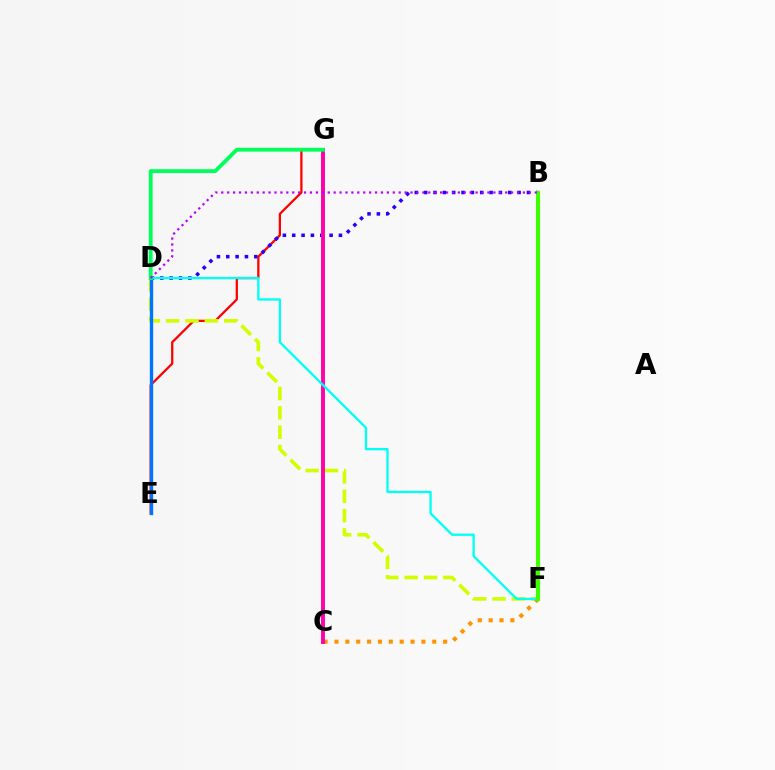{('E', 'G'): [{'color': '#ff0000', 'line_style': 'solid', 'thickness': 1.64}], ('B', 'D'): [{'color': '#2500ff', 'line_style': 'dotted', 'thickness': 2.54}, {'color': '#b900ff', 'line_style': 'dotted', 'thickness': 1.61}], ('D', 'F'): [{'color': '#d1ff00', 'line_style': 'dashed', 'thickness': 2.63}, {'color': '#00fff6', 'line_style': 'solid', 'thickness': 1.67}], ('D', 'E'): [{'color': '#0074ff', 'line_style': 'solid', 'thickness': 2.41}], ('C', 'F'): [{'color': '#ff9400', 'line_style': 'dotted', 'thickness': 2.95}], ('C', 'G'): [{'color': '#ff00ac', 'line_style': 'solid', 'thickness': 2.82}], ('D', 'G'): [{'color': '#00ff5c', 'line_style': 'solid', 'thickness': 2.76}], ('B', 'F'): [{'color': '#3dff00', 'line_style': 'solid', 'thickness': 2.98}]}